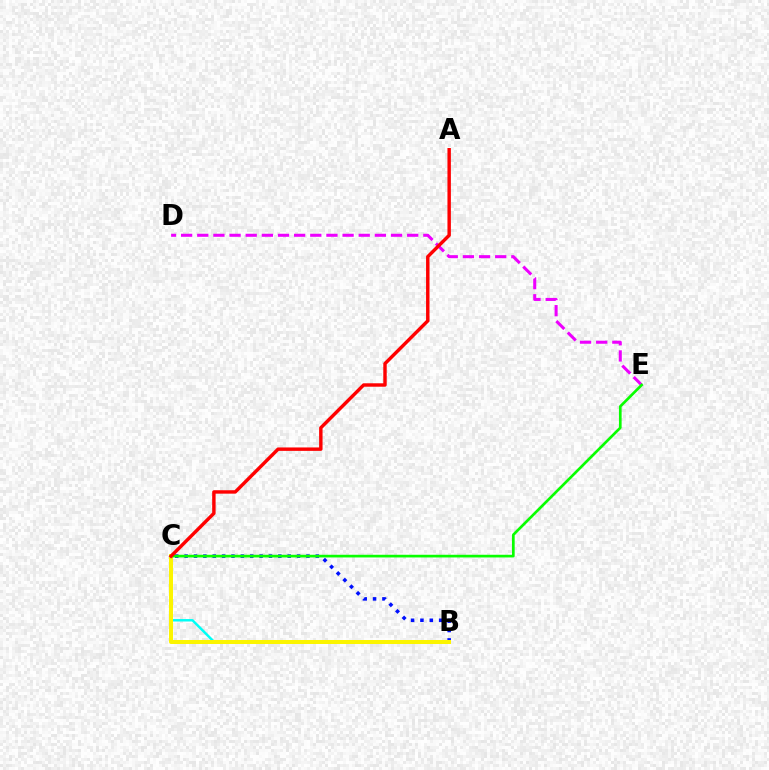{('B', 'C'): [{'color': '#00fff6', 'line_style': 'solid', 'thickness': 1.77}, {'color': '#0010ff', 'line_style': 'dotted', 'thickness': 2.55}, {'color': '#fcf500', 'line_style': 'solid', 'thickness': 2.87}], ('D', 'E'): [{'color': '#ee00ff', 'line_style': 'dashed', 'thickness': 2.19}], ('C', 'E'): [{'color': '#08ff00', 'line_style': 'solid', 'thickness': 1.93}], ('A', 'C'): [{'color': '#ff0000', 'line_style': 'solid', 'thickness': 2.47}]}